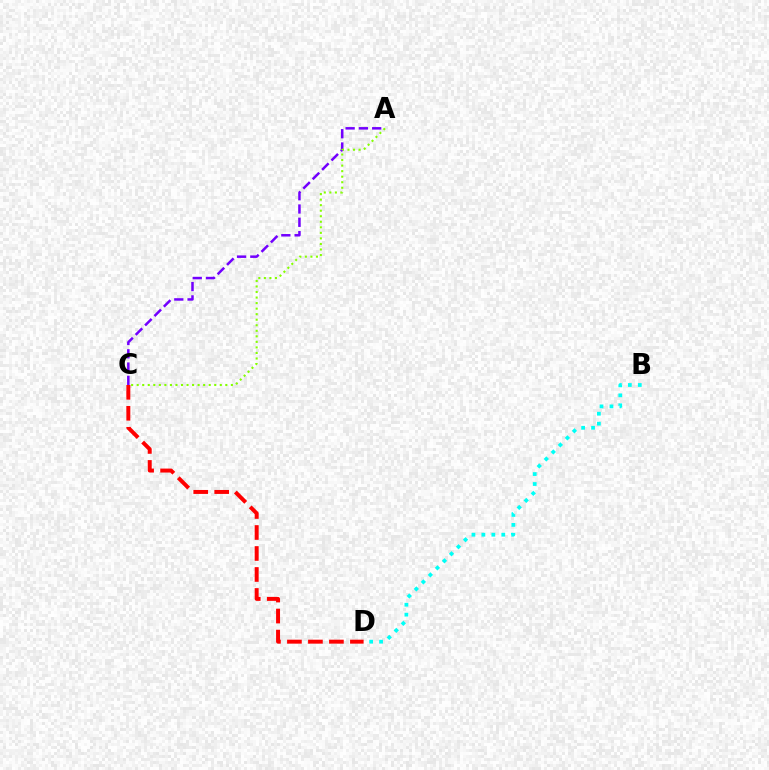{('A', 'C'): [{'color': '#7200ff', 'line_style': 'dashed', 'thickness': 1.81}, {'color': '#84ff00', 'line_style': 'dotted', 'thickness': 1.51}], ('C', 'D'): [{'color': '#ff0000', 'line_style': 'dashed', 'thickness': 2.85}], ('B', 'D'): [{'color': '#00fff6', 'line_style': 'dotted', 'thickness': 2.7}]}